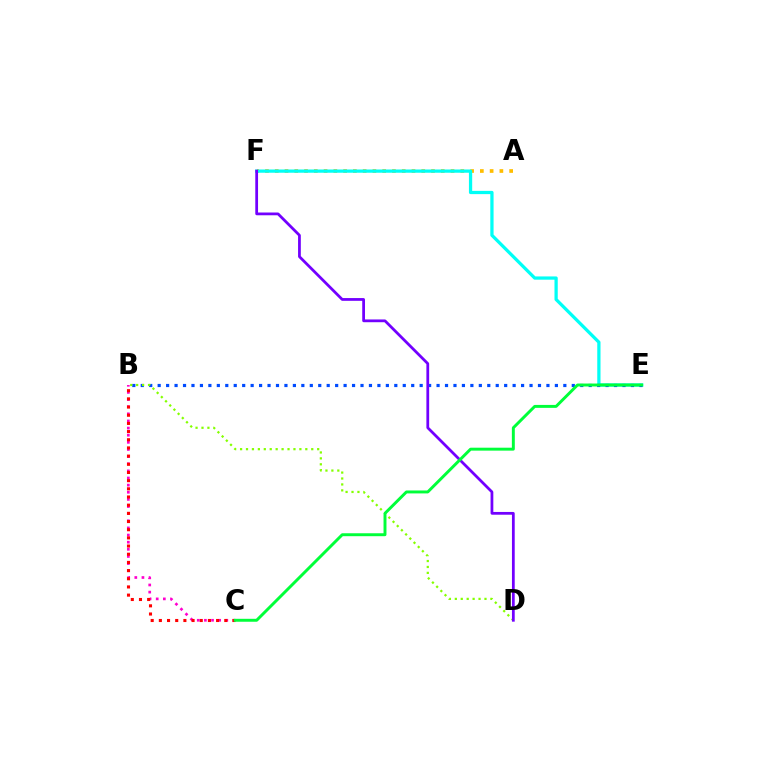{('B', 'C'): [{'color': '#ff00cf', 'line_style': 'dotted', 'thickness': 1.94}, {'color': '#ff0000', 'line_style': 'dotted', 'thickness': 2.22}], ('A', 'F'): [{'color': '#ffbd00', 'line_style': 'dotted', 'thickness': 2.65}], ('E', 'F'): [{'color': '#00fff6', 'line_style': 'solid', 'thickness': 2.34}], ('B', 'E'): [{'color': '#004bff', 'line_style': 'dotted', 'thickness': 2.3}], ('B', 'D'): [{'color': '#84ff00', 'line_style': 'dotted', 'thickness': 1.61}], ('D', 'F'): [{'color': '#7200ff', 'line_style': 'solid', 'thickness': 1.99}], ('C', 'E'): [{'color': '#00ff39', 'line_style': 'solid', 'thickness': 2.11}]}